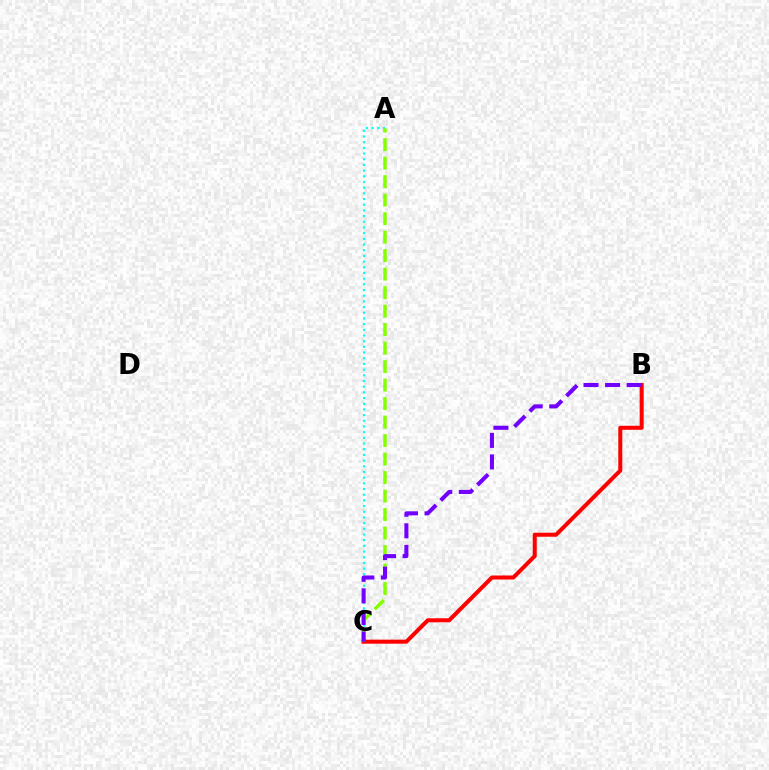{('A', 'C'): [{'color': '#00fff6', 'line_style': 'dotted', 'thickness': 1.54}, {'color': '#84ff00', 'line_style': 'dashed', 'thickness': 2.51}], ('B', 'C'): [{'color': '#ff0000', 'line_style': 'solid', 'thickness': 2.9}, {'color': '#7200ff', 'line_style': 'dashed', 'thickness': 2.93}]}